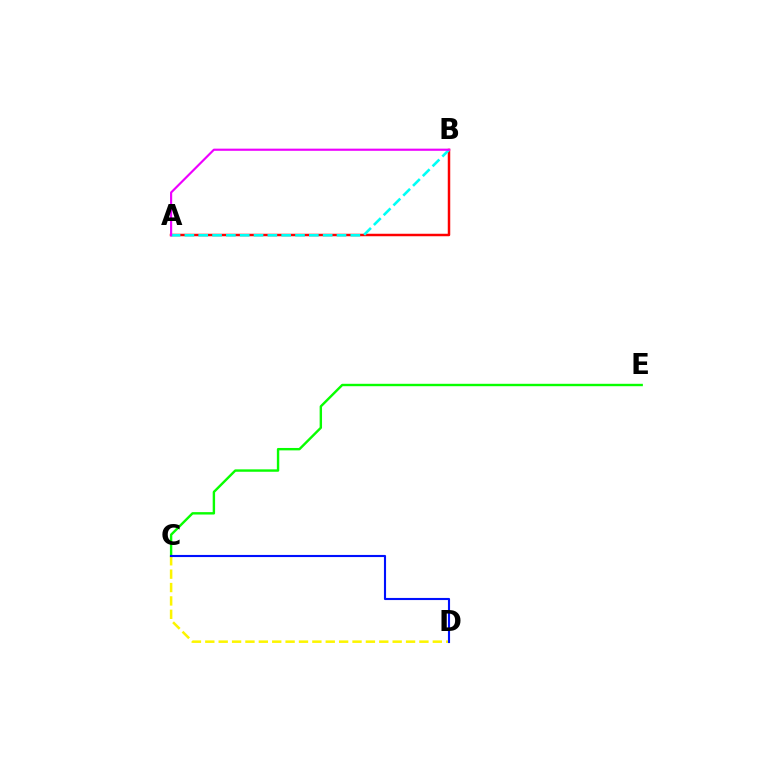{('C', 'E'): [{'color': '#08ff00', 'line_style': 'solid', 'thickness': 1.73}], ('C', 'D'): [{'color': '#fcf500', 'line_style': 'dashed', 'thickness': 1.82}, {'color': '#0010ff', 'line_style': 'solid', 'thickness': 1.52}], ('A', 'B'): [{'color': '#ff0000', 'line_style': 'solid', 'thickness': 1.79}, {'color': '#00fff6', 'line_style': 'dashed', 'thickness': 1.88}, {'color': '#ee00ff', 'line_style': 'solid', 'thickness': 1.55}]}